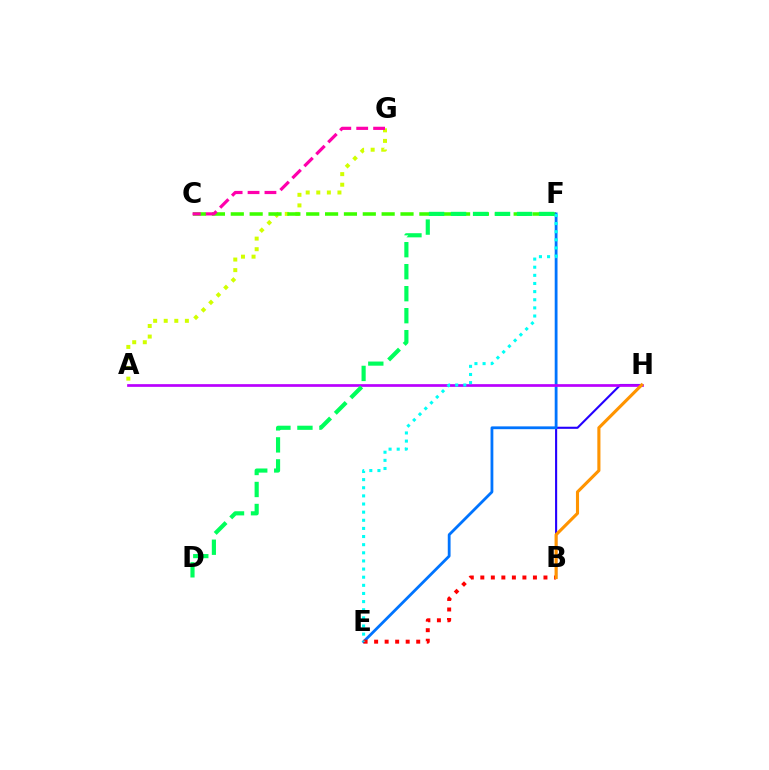{('A', 'G'): [{'color': '#d1ff00', 'line_style': 'dotted', 'thickness': 2.87}], ('C', 'F'): [{'color': '#3dff00', 'line_style': 'dashed', 'thickness': 2.56}], ('B', 'H'): [{'color': '#2500ff', 'line_style': 'solid', 'thickness': 1.51}, {'color': '#ff9400', 'line_style': 'solid', 'thickness': 2.24}], ('C', 'G'): [{'color': '#ff00ac', 'line_style': 'dashed', 'thickness': 2.3}], ('E', 'F'): [{'color': '#0074ff', 'line_style': 'solid', 'thickness': 2.02}, {'color': '#00fff6', 'line_style': 'dotted', 'thickness': 2.21}], ('A', 'H'): [{'color': '#b900ff', 'line_style': 'solid', 'thickness': 1.95}], ('B', 'E'): [{'color': '#ff0000', 'line_style': 'dotted', 'thickness': 2.86}], ('D', 'F'): [{'color': '#00ff5c', 'line_style': 'dashed', 'thickness': 2.99}]}